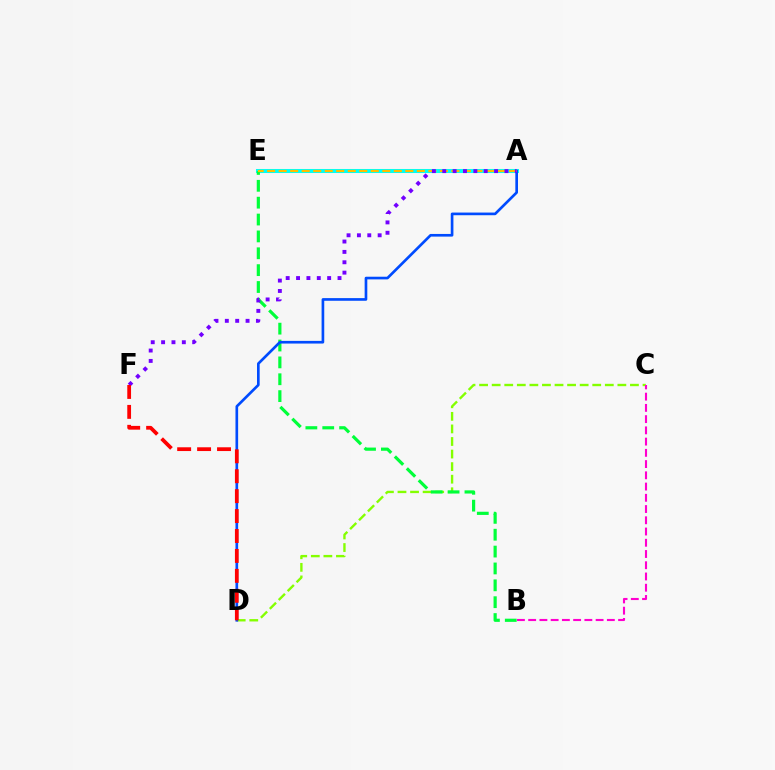{('A', 'E'): [{'color': '#00fff6', 'line_style': 'solid', 'thickness': 2.91}, {'color': '#ffbd00', 'line_style': 'dashed', 'thickness': 1.56}], ('C', 'D'): [{'color': '#84ff00', 'line_style': 'dashed', 'thickness': 1.71}], ('B', 'E'): [{'color': '#00ff39', 'line_style': 'dashed', 'thickness': 2.29}], ('A', 'D'): [{'color': '#004bff', 'line_style': 'solid', 'thickness': 1.92}], ('B', 'C'): [{'color': '#ff00cf', 'line_style': 'dashed', 'thickness': 1.53}], ('A', 'F'): [{'color': '#7200ff', 'line_style': 'dotted', 'thickness': 2.82}], ('D', 'F'): [{'color': '#ff0000', 'line_style': 'dashed', 'thickness': 2.71}]}